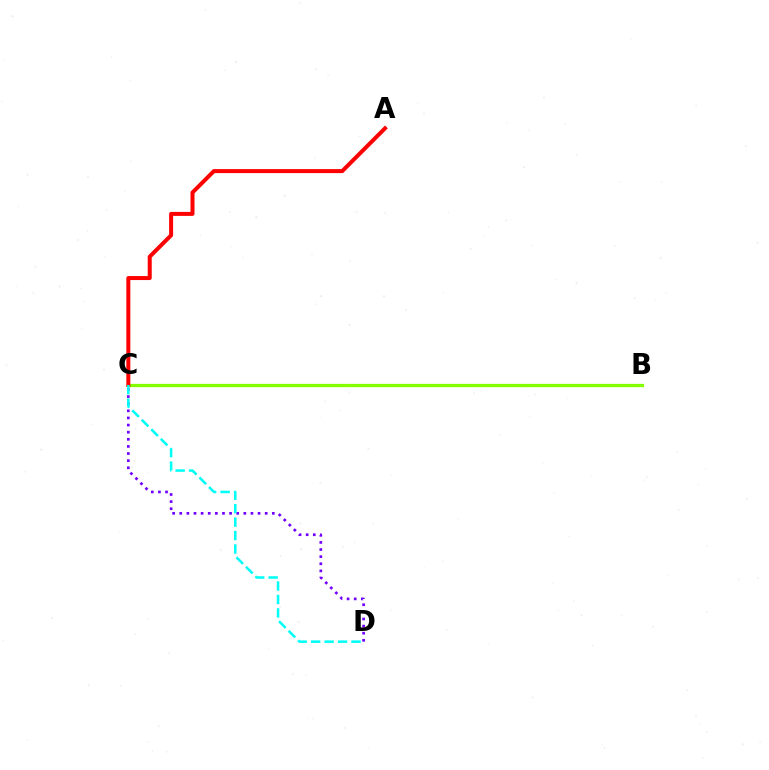{('B', 'C'): [{'color': '#84ff00', 'line_style': 'solid', 'thickness': 2.37}], ('A', 'C'): [{'color': '#ff0000', 'line_style': 'solid', 'thickness': 2.88}], ('C', 'D'): [{'color': '#7200ff', 'line_style': 'dotted', 'thickness': 1.93}, {'color': '#00fff6', 'line_style': 'dashed', 'thickness': 1.83}]}